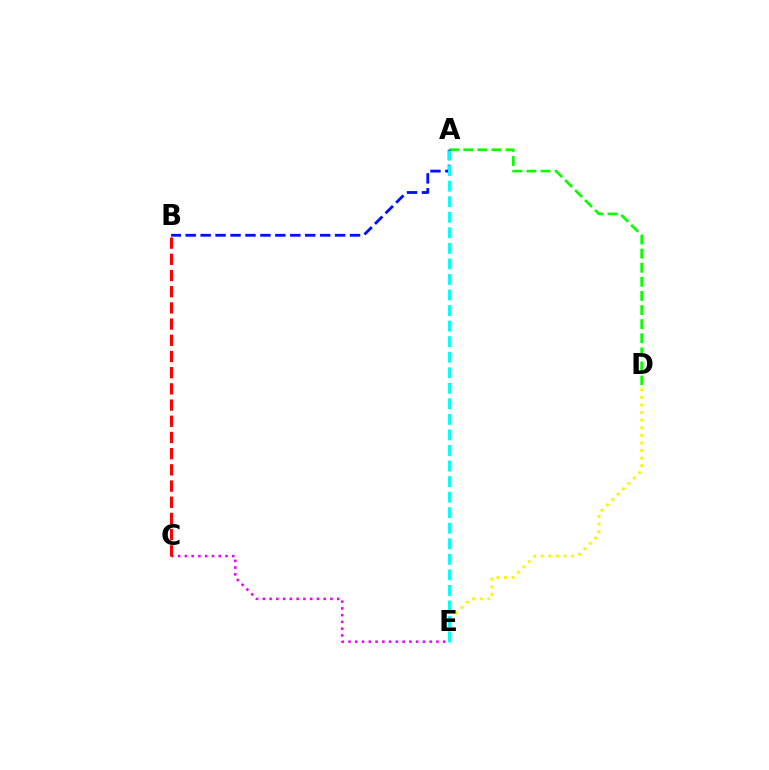{('D', 'E'): [{'color': '#fcf500', 'line_style': 'dotted', 'thickness': 2.07}], ('A', 'D'): [{'color': '#08ff00', 'line_style': 'dashed', 'thickness': 1.92}], ('C', 'E'): [{'color': '#ee00ff', 'line_style': 'dotted', 'thickness': 1.84}], ('A', 'B'): [{'color': '#0010ff', 'line_style': 'dashed', 'thickness': 2.03}], ('B', 'C'): [{'color': '#ff0000', 'line_style': 'dashed', 'thickness': 2.2}], ('A', 'E'): [{'color': '#00fff6', 'line_style': 'dashed', 'thickness': 2.11}]}